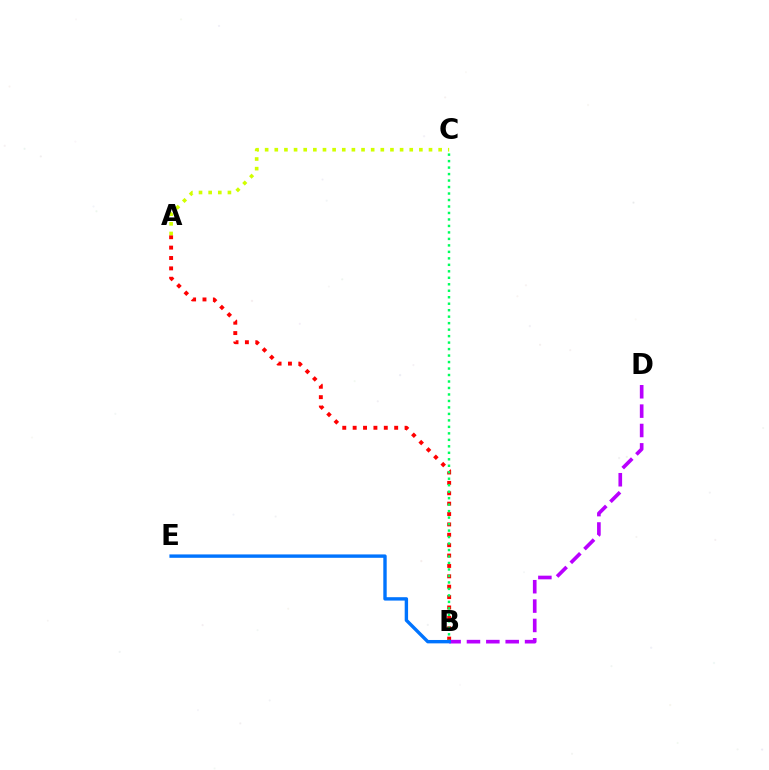{('A', 'B'): [{'color': '#ff0000', 'line_style': 'dotted', 'thickness': 2.82}], ('A', 'C'): [{'color': '#d1ff00', 'line_style': 'dotted', 'thickness': 2.62}], ('B', 'C'): [{'color': '#00ff5c', 'line_style': 'dotted', 'thickness': 1.76}], ('B', 'D'): [{'color': '#b900ff', 'line_style': 'dashed', 'thickness': 2.63}], ('B', 'E'): [{'color': '#0074ff', 'line_style': 'solid', 'thickness': 2.44}]}